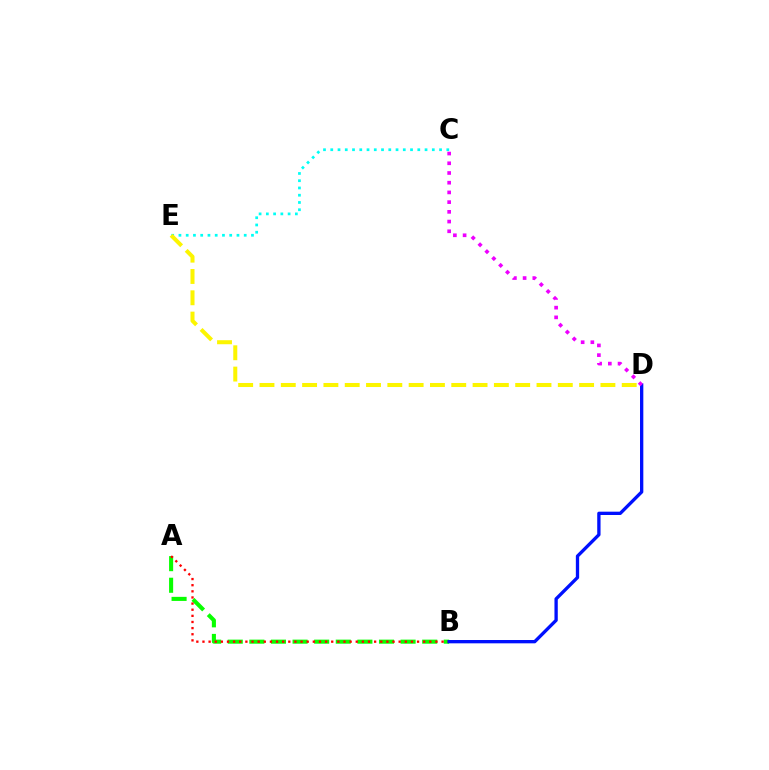{('A', 'B'): [{'color': '#08ff00', 'line_style': 'dashed', 'thickness': 2.94}, {'color': '#ff0000', 'line_style': 'dotted', 'thickness': 1.67}], ('C', 'E'): [{'color': '#00fff6', 'line_style': 'dotted', 'thickness': 1.97}], ('B', 'D'): [{'color': '#0010ff', 'line_style': 'solid', 'thickness': 2.39}], ('D', 'E'): [{'color': '#fcf500', 'line_style': 'dashed', 'thickness': 2.89}], ('C', 'D'): [{'color': '#ee00ff', 'line_style': 'dotted', 'thickness': 2.64}]}